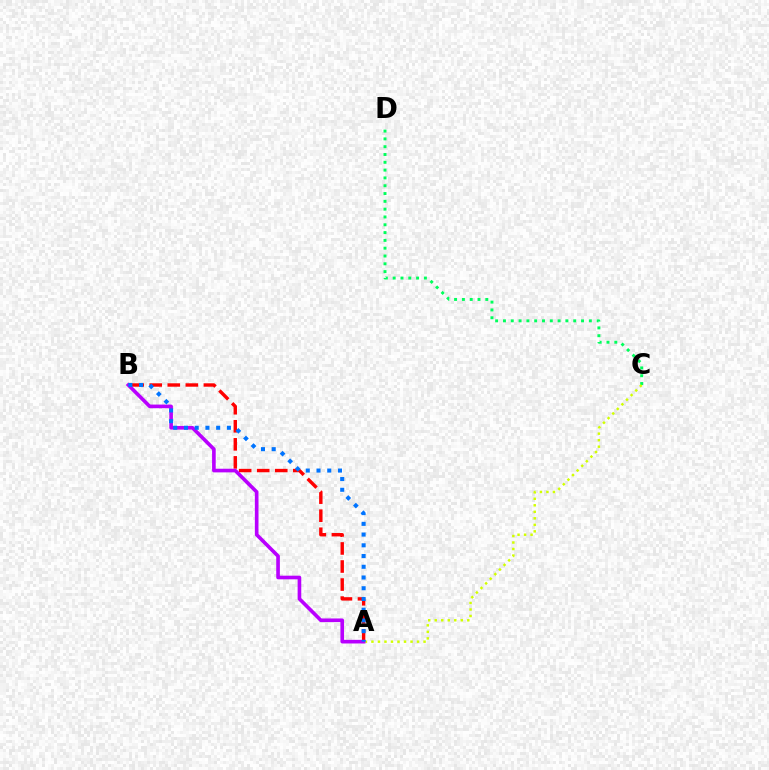{('C', 'D'): [{'color': '#00ff5c', 'line_style': 'dotted', 'thickness': 2.12}], ('A', 'B'): [{'color': '#ff0000', 'line_style': 'dashed', 'thickness': 2.45}, {'color': '#b900ff', 'line_style': 'solid', 'thickness': 2.62}, {'color': '#0074ff', 'line_style': 'dotted', 'thickness': 2.92}], ('A', 'C'): [{'color': '#d1ff00', 'line_style': 'dotted', 'thickness': 1.77}]}